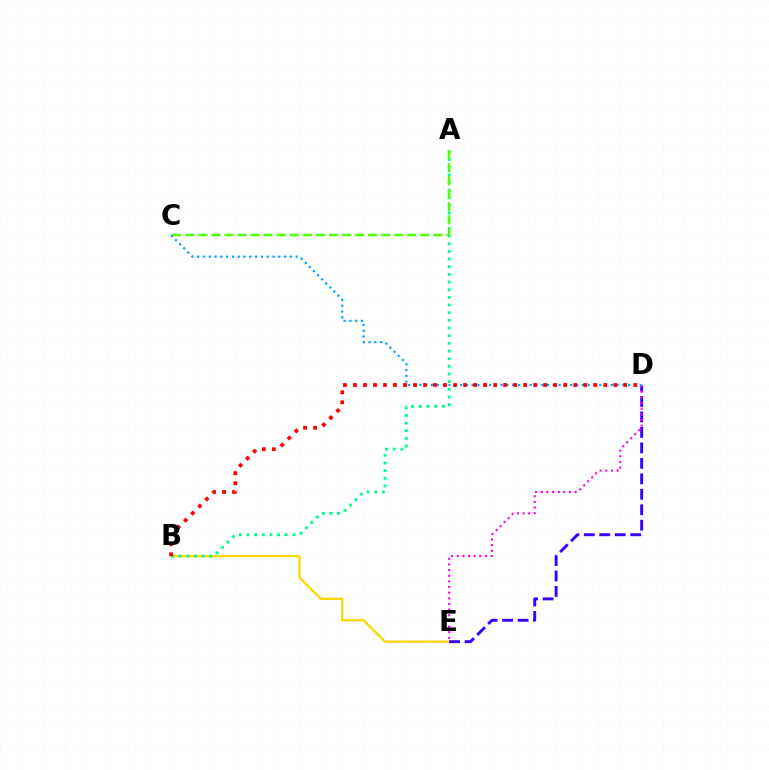{('B', 'E'): [{'color': '#ffd500', 'line_style': 'solid', 'thickness': 1.64}], ('D', 'E'): [{'color': '#3700ff', 'line_style': 'dashed', 'thickness': 2.1}, {'color': '#ff00ed', 'line_style': 'dotted', 'thickness': 1.53}], ('A', 'B'): [{'color': '#00ff86', 'line_style': 'dotted', 'thickness': 2.08}], ('A', 'C'): [{'color': '#4fff00', 'line_style': 'dashed', 'thickness': 1.77}], ('C', 'D'): [{'color': '#009eff', 'line_style': 'dotted', 'thickness': 1.58}], ('B', 'D'): [{'color': '#ff0000', 'line_style': 'dotted', 'thickness': 2.72}]}